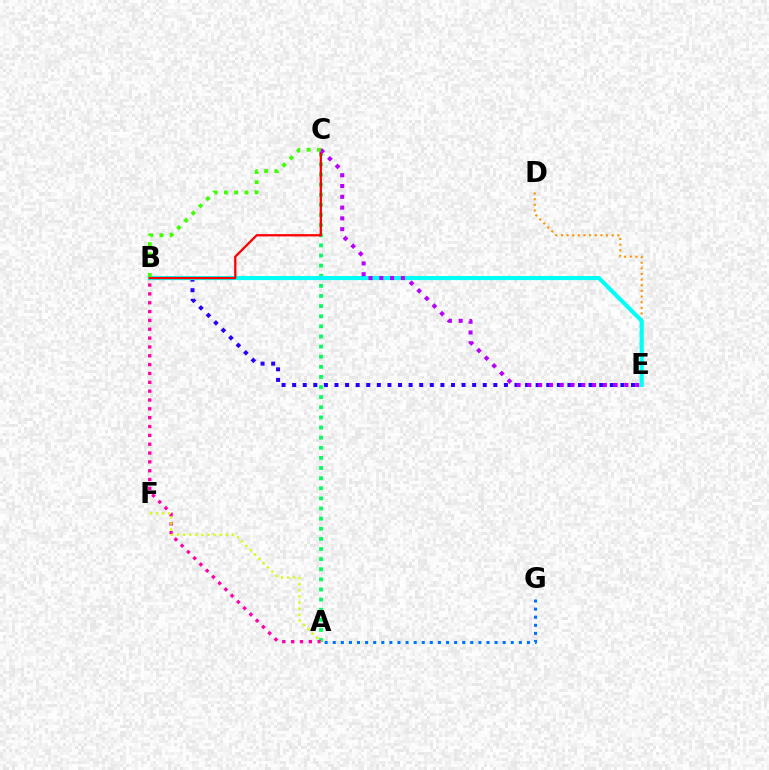{('B', 'E'): [{'color': '#2500ff', 'line_style': 'dotted', 'thickness': 2.88}, {'color': '#00fff6', 'line_style': 'solid', 'thickness': 2.94}], ('A', 'C'): [{'color': '#00ff5c', 'line_style': 'dotted', 'thickness': 2.75}], ('D', 'E'): [{'color': '#ff9400', 'line_style': 'dotted', 'thickness': 1.53}], ('A', 'G'): [{'color': '#0074ff', 'line_style': 'dotted', 'thickness': 2.2}], ('B', 'C'): [{'color': '#ff0000', 'line_style': 'solid', 'thickness': 1.64}, {'color': '#3dff00', 'line_style': 'dotted', 'thickness': 2.79}], ('A', 'B'): [{'color': '#ff00ac', 'line_style': 'dotted', 'thickness': 2.4}], ('A', 'F'): [{'color': '#d1ff00', 'line_style': 'dotted', 'thickness': 1.65}], ('C', 'E'): [{'color': '#b900ff', 'line_style': 'dotted', 'thickness': 2.93}]}